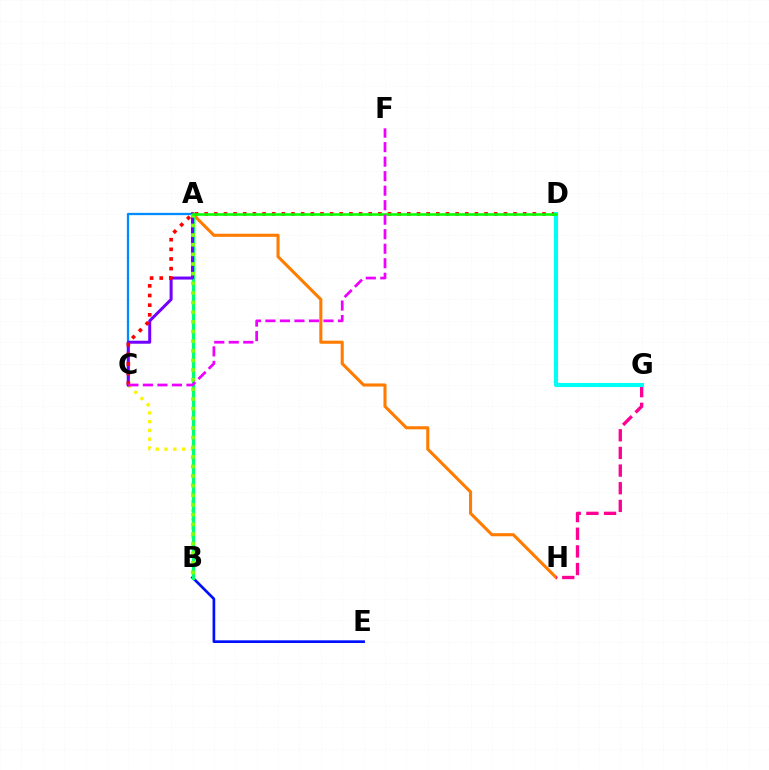{('A', 'H'): [{'color': '#ff7c00', 'line_style': 'solid', 'thickness': 2.22}], ('B', 'C'): [{'color': '#fcf500', 'line_style': 'dotted', 'thickness': 2.38}], ('B', 'E'): [{'color': '#0010ff', 'line_style': 'solid', 'thickness': 1.93}], ('A', 'B'): [{'color': '#00ff74', 'line_style': 'solid', 'thickness': 2.31}, {'color': '#84ff00', 'line_style': 'dotted', 'thickness': 2.62}], ('G', 'H'): [{'color': '#ff0094', 'line_style': 'dashed', 'thickness': 2.4}], ('A', 'C'): [{'color': '#008cff', 'line_style': 'solid', 'thickness': 1.66}, {'color': '#7200ff', 'line_style': 'solid', 'thickness': 2.17}], ('C', 'D'): [{'color': '#ff0000', 'line_style': 'dotted', 'thickness': 2.62}], ('D', 'G'): [{'color': '#00fff6', 'line_style': 'solid', 'thickness': 2.95}], ('A', 'D'): [{'color': '#08ff00', 'line_style': 'solid', 'thickness': 1.88}], ('C', 'F'): [{'color': '#ee00ff', 'line_style': 'dashed', 'thickness': 1.97}]}